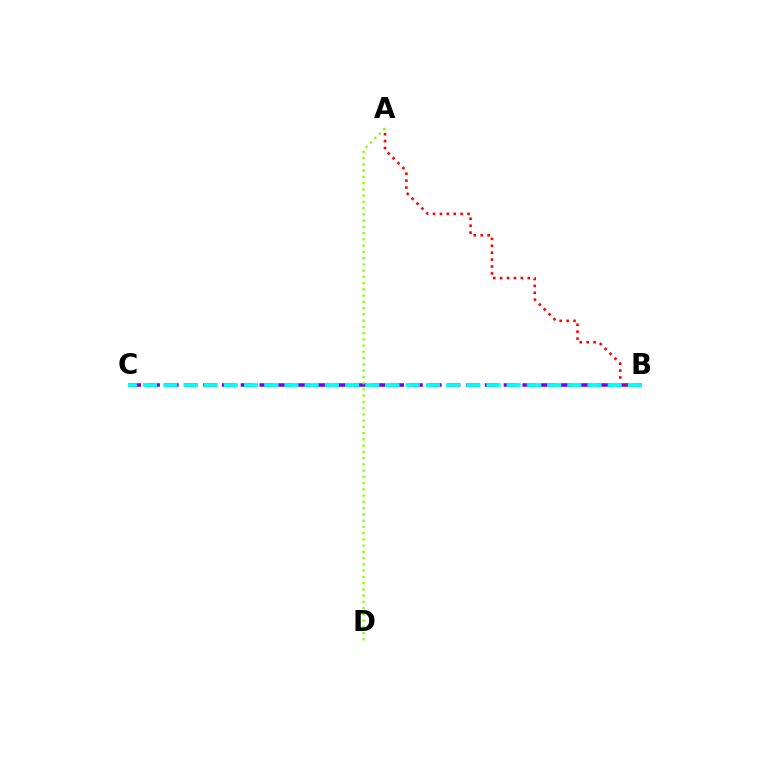{('B', 'C'): [{'color': '#7200ff', 'line_style': 'dashed', 'thickness': 2.55}, {'color': '#00fff6', 'line_style': 'dashed', 'thickness': 2.74}], ('A', 'B'): [{'color': '#ff0000', 'line_style': 'dotted', 'thickness': 1.88}], ('A', 'D'): [{'color': '#84ff00', 'line_style': 'dotted', 'thickness': 1.7}]}